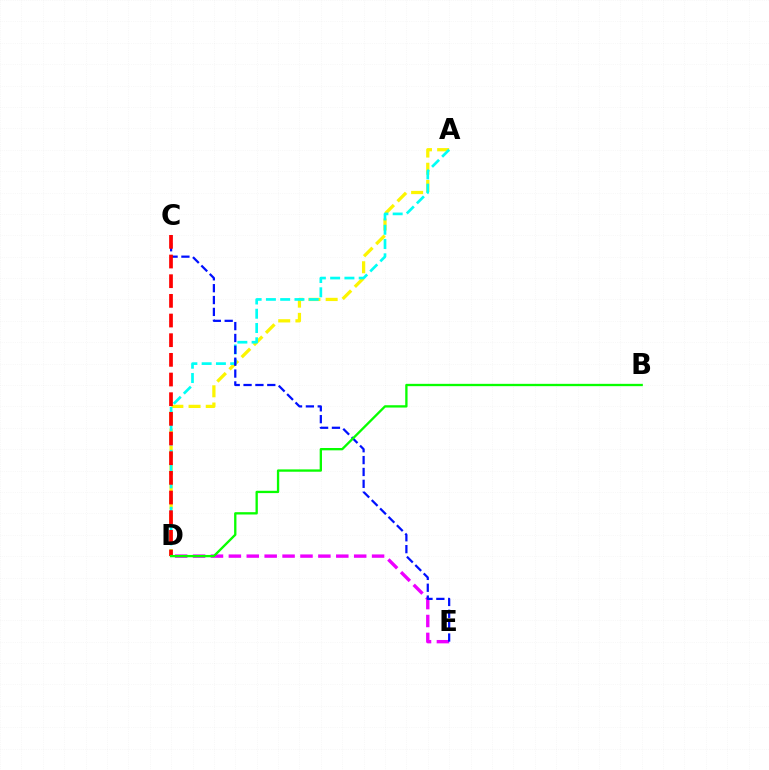{('A', 'D'): [{'color': '#fcf500', 'line_style': 'dashed', 'thickness': 2.34}, {'color': '#00fff6', 'line_style': 'dashed', 'thickness': 1.94}], ('D', 'E'): [{'color': '#ee00ff', 'line_style': 'dashed', 'thickness': 2.43}], ('C', 'E'): [{'color': '#0010ff', 'line_style': 'dashed', 'thickness': 1.61}], ('C', 'D'): [{'color': '#ff0000', 'line_style': 'dashed', 'thickness': 2.67}], ('B', 'D'): [{'color': '#08ff00', 'line_style': 'solid', 'thickness': 1.67}]}